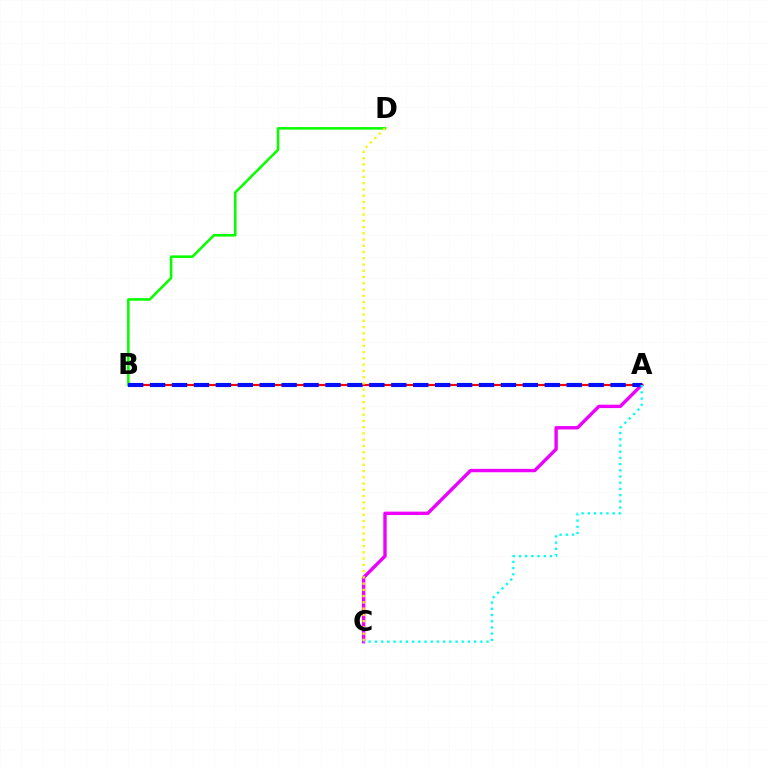{('A', 'C'): [{'color': '#ee00ff', 'line_style': 'solid', 'thickness': 2.44}, {'color': '#00fff6', 'line_style': 'dotted', 'thickness': 1.69}], ('A', 'B'): [{'color': '#ff0000', 'line_style': 'solid', 'thickness': 1.58}, {'color': '#0010ff', 'line_style': 'dashed', 'thickness': 2.98}], ('B', 'D'): [{'color': '#08ff00', 'line_style': 'solid', 'thickness': 1.84}], ('C', 'D'): [{'color': '#fcf500', 'line_style': 'dotted', 'thickness': 1.7}]}